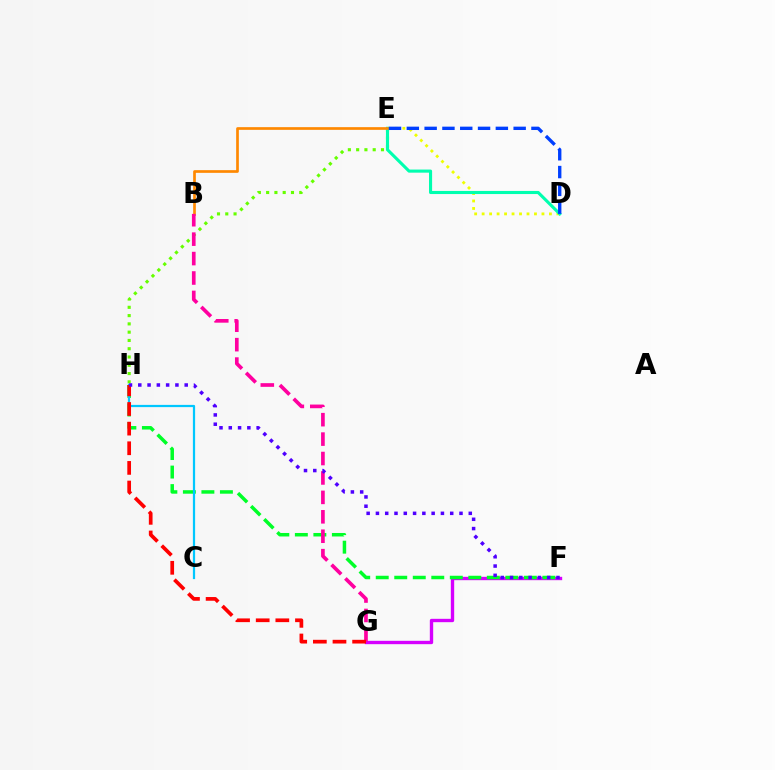{('D', 'E'): [{'color': '#eeff00', 'line_style': 'dotted', 'thickness': 2.03}, {'color': '#00ffaf', 'line_style': 'solid', 'thickness': 2.23}, {'color': '#003fff', 'line_style': 'dashed', 'thickness': 2.42}], ('F', 'G'): [{'color': '#d600ff', 'line_style': 'solid', 'thickness': 2.42}], ('E', 'H'): [{'color': '#66ff00', 'line_style': 'dotted', 'thickness': 2.25}], ('F', 'H'): [{'color': '#00ff27', 'line_style': 'dashed', 'thickness': 2.52}, {'color': '#4f00ff', 'line_style': 'dotted', 'thickness': 2.52}], ('B', 'E'): [{'color': '#ff8800', 'line_style': 'solid', 'thickness': 1.94}], ('C', 'H'): [{'color': '#00c7ff', 'line_style': 'solid', 'thickness': 1.6}], ('B', 'G'): [{'color': '#ff00a0', 'line_style': 'dashed', 'thickness': 2.64}], ('G', 'H'): [{'color': '#ff0000', 'line_style': 'dashed', 'thickness': 2.67}]}